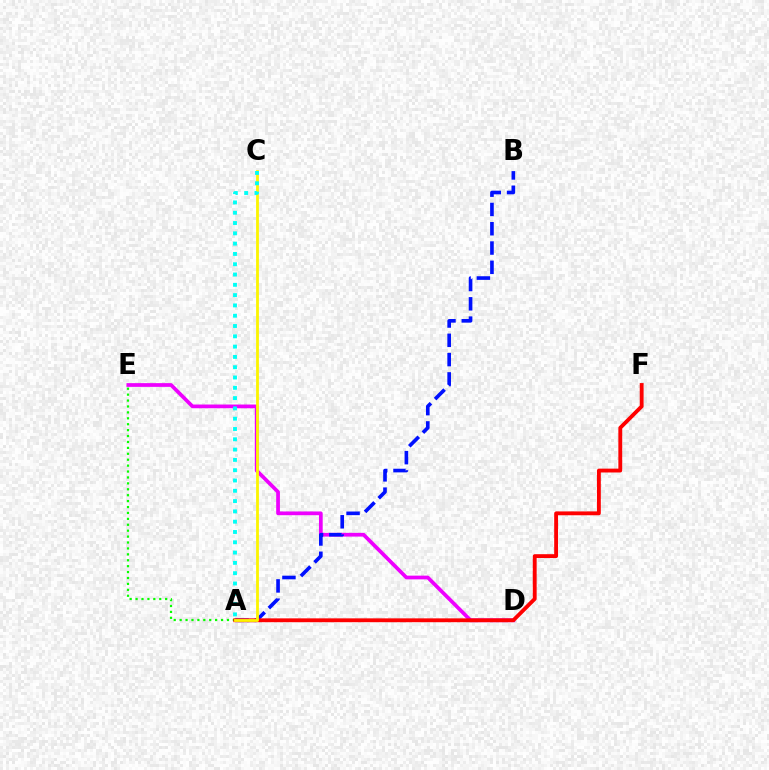{('D', 'E'): [{'color': '#ee00ff', 'line_style': 'solid', 'thickness': 2.68}], ('A', 'B'): [{'color': '#0010ff', 'line_style': 'dashed', 'thickness': 2.62}], ('A', 'E'): [{'color': '#08ff00', 'line_style': 'dotted', 'thickness': 1.61}], ('A', 'F'): [{'color': '#ff0000', 'line_style': 'solid', 'thickness': 2.77}], ('A', 'C'): [{'color': '#fcf500', 'line_style': 'solid', 'thickness': 2.02}, {'color': '#00fff6', 'line_style': 'dotted', 'thickness': 2.8}]}